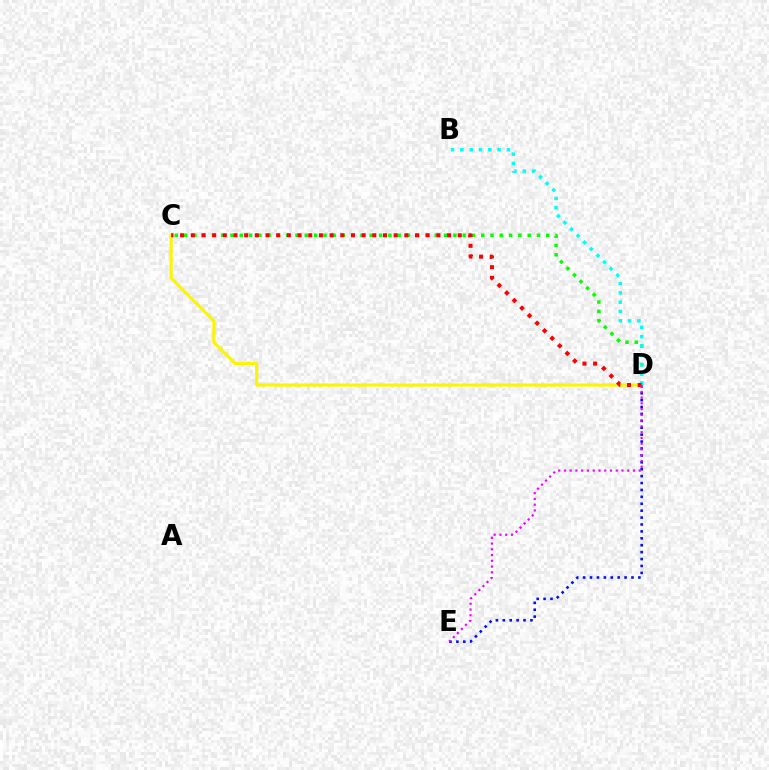{('D', 'E'): [{'color': '#0010ff', 'line_style': 'dotted', 'thickness': 1.88}, {'color': '#ee00ff', 'line_style': 'dotted', 'thickness': 1.56}], ('C', 'D'): [{'color': '#08ff00', 'line_style': 'dotted', 'thickness': 2.52}, {'color': '#fcf500', 'line_style': 'solid', 'thickness': 2.23}, {'color': '#ff0000', 'line_style': 'dotted', 'thickness': 2.9}], ('B', 'D'): [{'color': '#00fff6', 'line_style': 'dotted', 'thickness': 2.53}]}